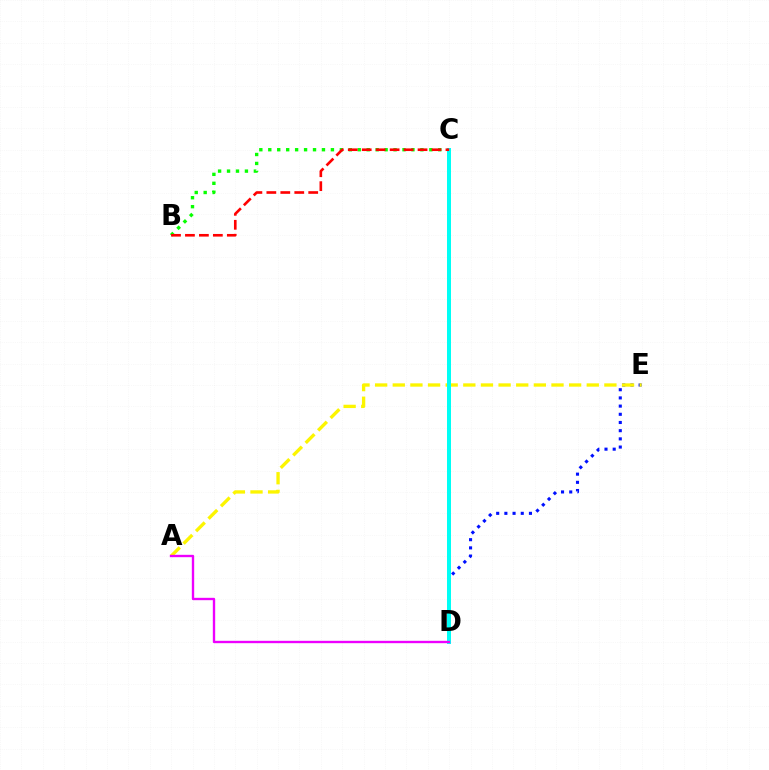{('D', 'E'): [{'color': '#0010ff', 'line_style': 'dotted', 'thickness': 2.23}], ('A', 'E'): [{'color': '#fcf500', 'line_style': 'dashed', 'thickness': 2.4}], ('B', 'C'): [{'color': '#08ff00', 'line_style': 'dotted', 'thickness': 2.43}, {'color': '#ff0000', 'line_style': 'dashed', 'thickness': 1.9}], ('C', 'D'): [{'color': '#00fff6', 'line_style': 'solid', 'thickness': 2.87}], ('A', 'D'): [{'color': '#ee00ff', 'line_style': 'solid', 'thickness': 1.7}]}